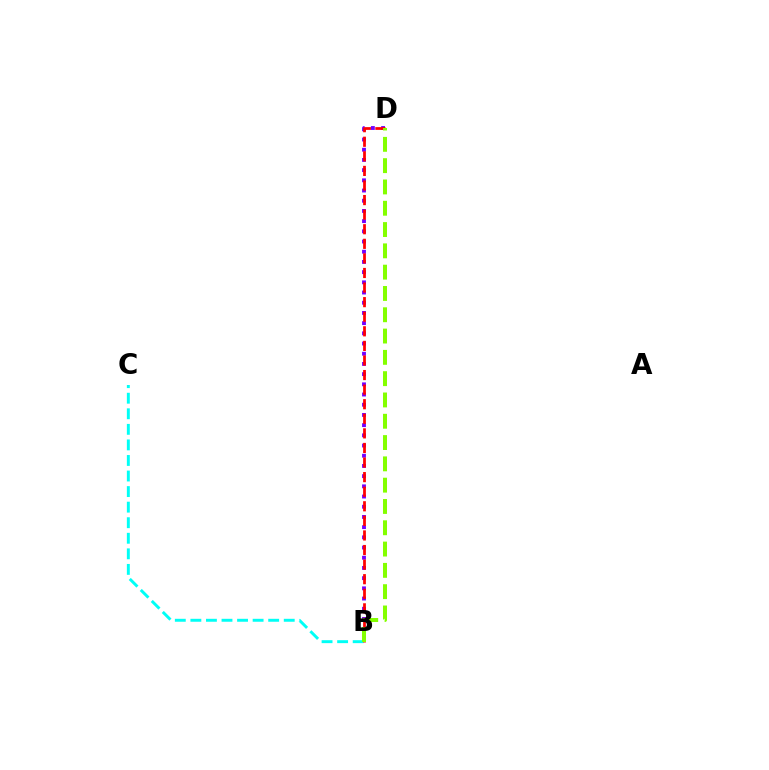{('B', 'C'): [{'color': '#00fff6', 'line_style': 'dashed', 'thickness': 2.11}], ('B', 'D'): [{'color': '#7200ff', 'line_style': 'dotted', 'thickness': 2.77}, {'color': '#ff0000', 'line_style': 'dashed', 'thickness': 1.98}, {'color': '#84ff00', 'line_style': 'dashed', 'thickness': 2.89}]}